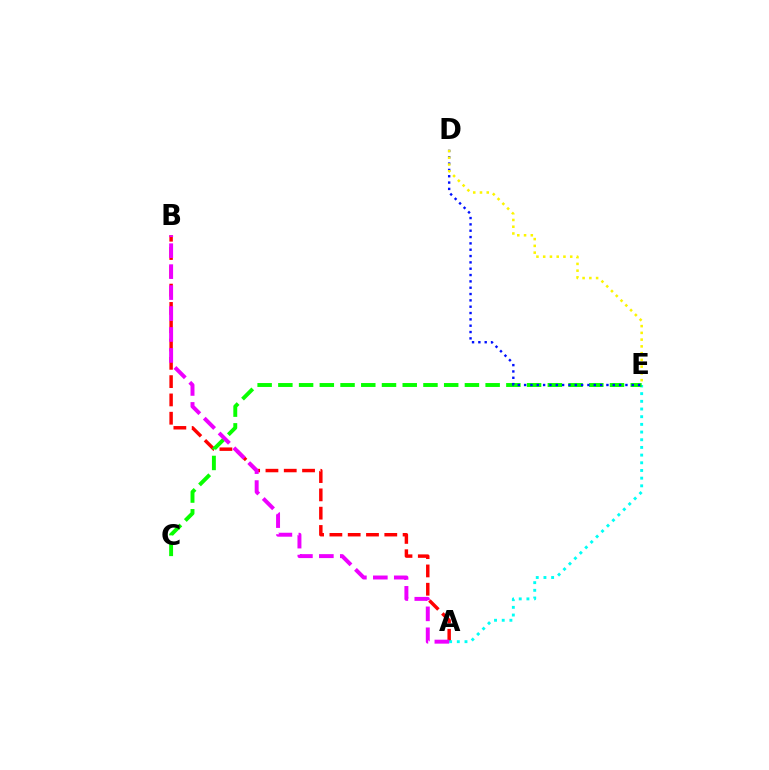{('A', 'B'): [{'color': '#ff0000', 'line_style': 'dashed', 'thickness': 2.49}, {'color': '#ee00ff', 'line_style': 'dashed', 'thickness': 2.85}], ('A', 'E'): [{'color': '#00fff6', 'line_style': 'dotted', 'thickness': 2.09}], ('C', 'E'): [{'color': '#08ff00', 'line_style': 'dashed', 'thickness': 2.82}], ('D', 'E'): [{'color': '#0010ff', 'line_style': 'dotted', 'thickness': 1.72}, {'color': '#fcf500', 'line_style': 'dotted', 'thickness': 1.84}]}